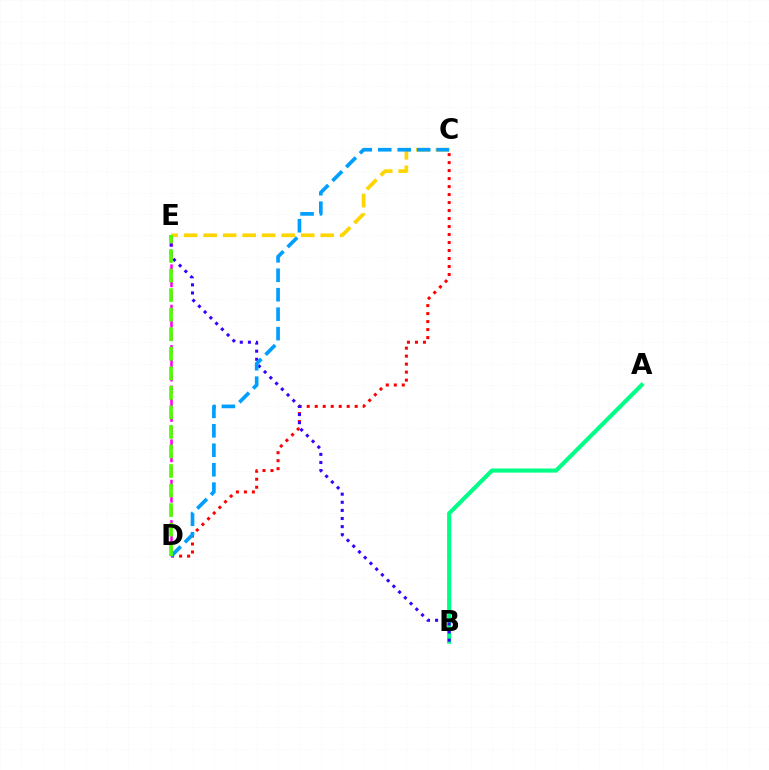{('A', 'B'): [{'color': '#00ff86', 'line_style': 'solid', 'thickness': 2.98}], ('C', 'E'): [{'color': '#ffd500', 'line_style': 'dashed', 'thickness': 2.65}], ('C', 'D'): [{'color': '#ff0000', 'line_style': 'dotted', 'thickness': 2.17}, {'color': '#009eff', 'line_style': 'dashed', 'thickness': 2.64}], ('D', 'E'): [{'color': '#ff00ed', 'line_style': 'dashed', 'thickness': 1.83}, {'color': '#4fff00', 'line_style': 'dashed', 'thickness': 2.66}], ('B', 'E'): [{'color': '#3700ff', 'line_style': 'dotted', 'thickness': 2.2}]}